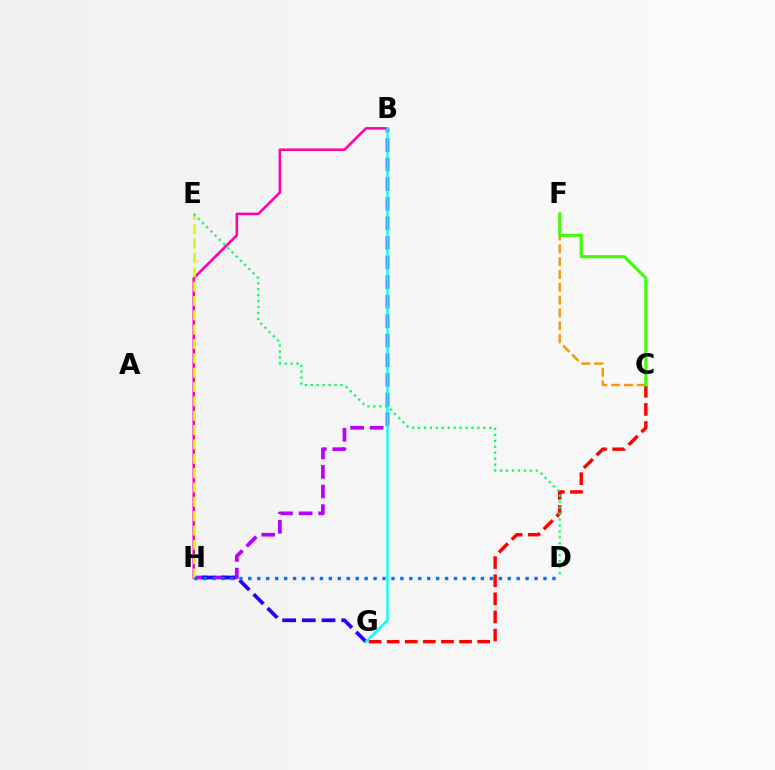{('B', 'H'): [{'color': '#b900ff', 'line_style': 'dashed', 'thickness': 2.66}, {'color': '#ff00ac', 'line_style': 'solid', 'thickness': 1.83}], ('C', 'G'): [{'color': '#ff0000', 'line_style': 'dashed', 'thickness': 2.46}], ('G', 'H'): [{'color': '#2500ff', 'line_style': 'dashed', 'thickness': 2.68}], ('C', 'F'): [{'color': '#ff9400', 'line_style': 'dashed', 'thickness': 1.74}, {'color': '#3dff00', 'line_style': 'solid', 'thickness': 2.2}], ('E', 'H'): [{'color': '#d1ff00', 'line_style': 'dashed', 'thickness': 1.95}], ('B', 'G'): [{'color': '#00fff6', 'line_style': 'solid', 'thickness': 1.69}], ('D', 'E'): [{'color': '#00ff5c', 'line_style': 'dotted', 'thickness': 1.62}], ('D', 'H'): [{'color': '#0074ff', 'line_style': 'dotted', 'thickness': 2.43}]}